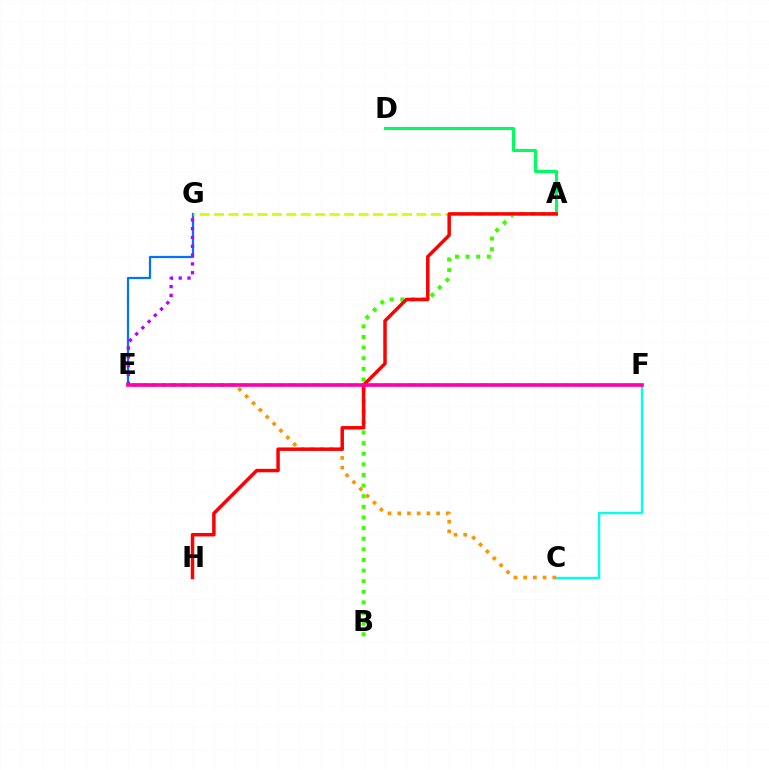{('E', 'G'): [{'color': '#0074ff', 'line_style': 'solid', 'thickness': 1.61}, {'color': '#b900ff', 'line_style': 'dotted', 'thickness': 2.39}], ('A', 'B'): [{'color': '#3dff00', 'line_style': 'dotted', 'thickness': 2.88}], ('C', 'F'): [{'color': '#00fff6', 'line_style': 'solid', 'thickness': 1.71}], ('A', 'D'): [{'color': '#00ff5c', 'line_style': 'solid', 'thickness': 2.22}], ('C', 'E'): [{'color': '#ff9400', 'line_style': 'dotted', 'thickness': 2.64}], ('A', 'G'): [{'color': '#d1ff00', 'line_style': 'dashed', 'thickness': 1.96}], ('E', 'F'): [{'color': '#2500ff', 'line_style': 'dashed', 'thickness': 1.62}, {'color': '#ff00ac', 'line_style': 'solid', 'thickness': 2.62}], ('A', 'H'): [{'color': '#ff0000', 'line_style': 'solid', 'thickness': 2.5}]}